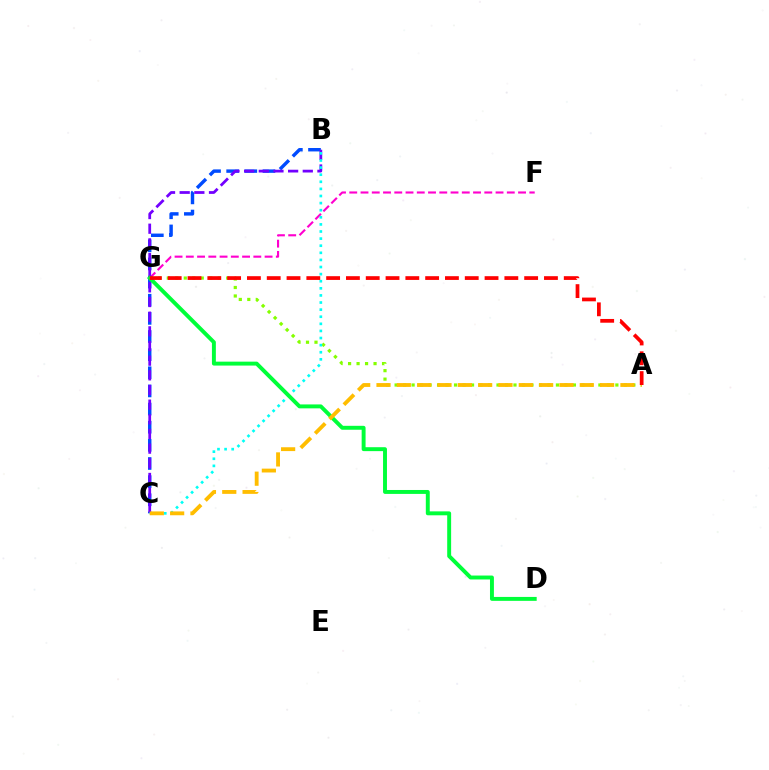{('F', 'G'): [{'color': '#ff00cf', 'line_style': 'dashed', 'thickness': 1.53}], ('A', 'G'): [{'color': '#84ff00', 'line_style': 'dotted', 'thickness': 2.31}, {'color': '#ff0000', 'line_style': 'dashed', 'thickness': 2.69}], ('B', 'C'): [{'color': '#004bff', 'line_style': 'dashed', 'thickness': 2.46}, {'color': '#7200ff', 'line_style': 'dashed', 'thickness': 1.99}, {'color': '#00fff6', 'line_style': 'dotted', 'thickness': 1.93}], ('D', 'G'): [{'color': '#00ff39', 'line_style': 'solid', 'thickness': 2.83}], ('A', 'C'): [{'color': '#ffbd00', 'line_style': 'dashed', 'thickness': 2.76}]}